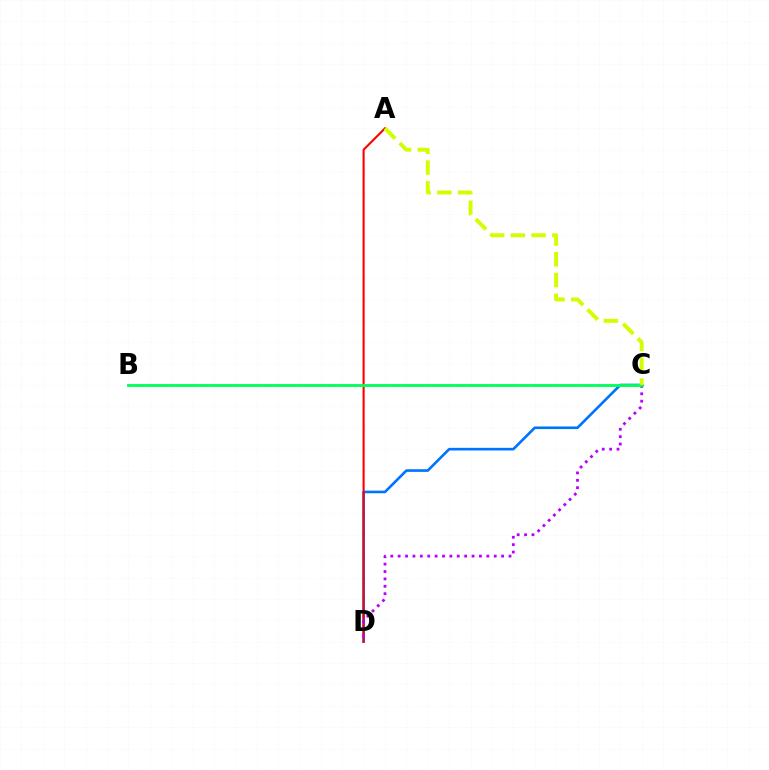{('C', 'D'): [{'color': '#0074ff', 'line_style': 'solid', 'thickness': 1.9}, {'color': '#b900ff', 'line_style': 'dotted', 'thickness': 2.01}], ('A', 'D'): [{'color': '#ff0000', 'line_style': 'solid', 'thickness': 1.51}], ('B', 'C'): [{'color': '#00ff5c', 'line_style': 'solid', 'thickness': 2.06}], ('A', 'C'): [{'color': '#d1ff00', 'line_style': 'dashed', 'thickness': 2.82}]}